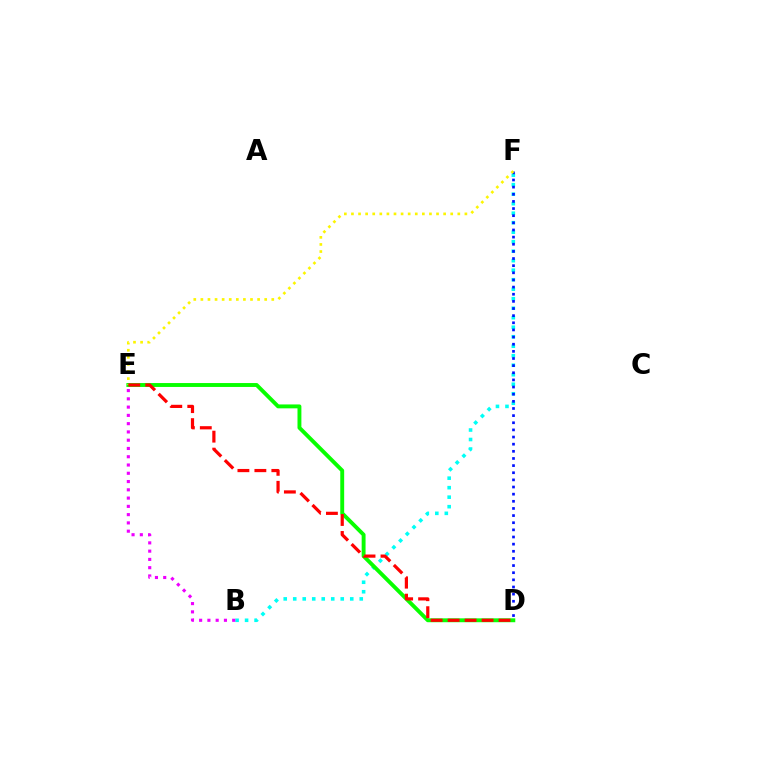{('B', 'F'): [{'color': '#00fff6', 'line_style': 'dotted', 'thickness': 2.58}], ('D', 'F'): [{'color': '#0010ff', 'line_style': 'dotted', 'thickness': 1.94}], ('D', 'E'): [{'color': '#08ff00', 'line_style': 'solid', 'thickness': 2.8}, {'color': '#ff0000', 'line_style': 'dashed', 'thickness': 2.3}], ('E', 'F'): [{'color': '#fcf500', 'line_style': 'dotted', 'thickness': 1.93}], ('B', 'E'): [{'color': '#ee00ff', 'line_style': 'dotted', 'thickness': 2.25}]}